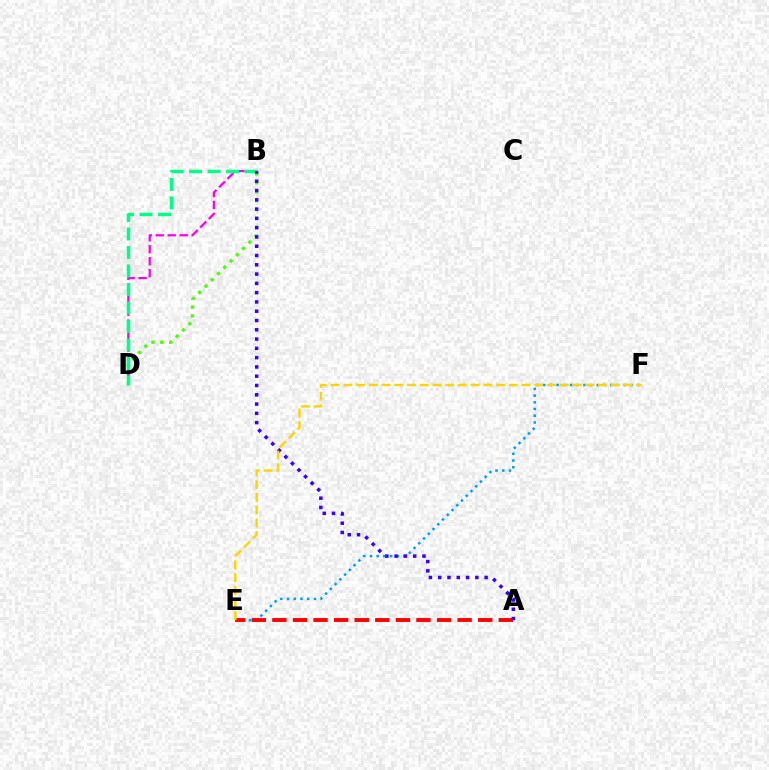{('B', 'D'): [{'color': '#4fff00', 'line_style': 'dotted', 'thickness': 2.41}, {'color': '#ff00ed', 'line_style': 'dashed', 'thickness': 1.63}, {'color': '#00ff86', 'line_style': 'dashed', 'thickness': 2.51}], ('E', 'F'): [{'color': '#009eff', 'line_style': 'dotted', 'thickness': 1.82}, {'color': '#ffd500', 'line_style': 'dashed', 'thickness': 1.73}], ('A', 'E'): [{'color': '#ff0000', 'line_style': 'dashed', 'thickness': 2.8}], ('A', 'B'): [{'color': '#3700ff', 'line_style': 'dotted', 'thickness': 2.52}]}